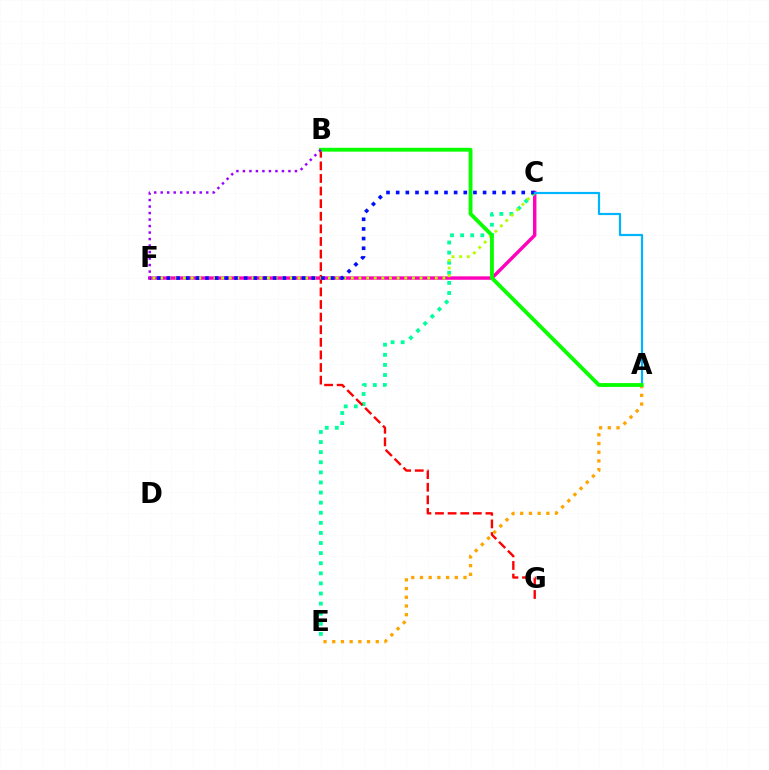{('C', 'F'): [{'color': '#ff00bd', 'line_style': 'solid', 'thickness': 2.47}, {'color': '#b3ff00', 'line_style': 'dotted', 'thickness': 2.07}, {'color': '#0010ff', 'line_style': 'dotted', 'thickness': 2.62}], ('C', 'E'): [{'color': '#00ff9d', 'line_style': 'dotted', 'thickness': 2.74}], ('B', 'G'): [{'color': '#ff0000', 'line_style': 'dashed', 'thickness': 1.71}], ('A', 'C'): [{'color': '#00b5ff', 'line_style': 'solid', 'thickness': 1.58}], ('A', 'E'): [{'color': '#ffa500', 'line_style': 'dotted', 'thickness': 2.37}], ('A', 'B'): [{'color': '#08ff00', 'line_style': 'solid', 'thickness': 2.76}], ('B', 'F'): [{'color': '#9b00ff', 'line_style': 'dotted', 'thickness': 1.77}]}